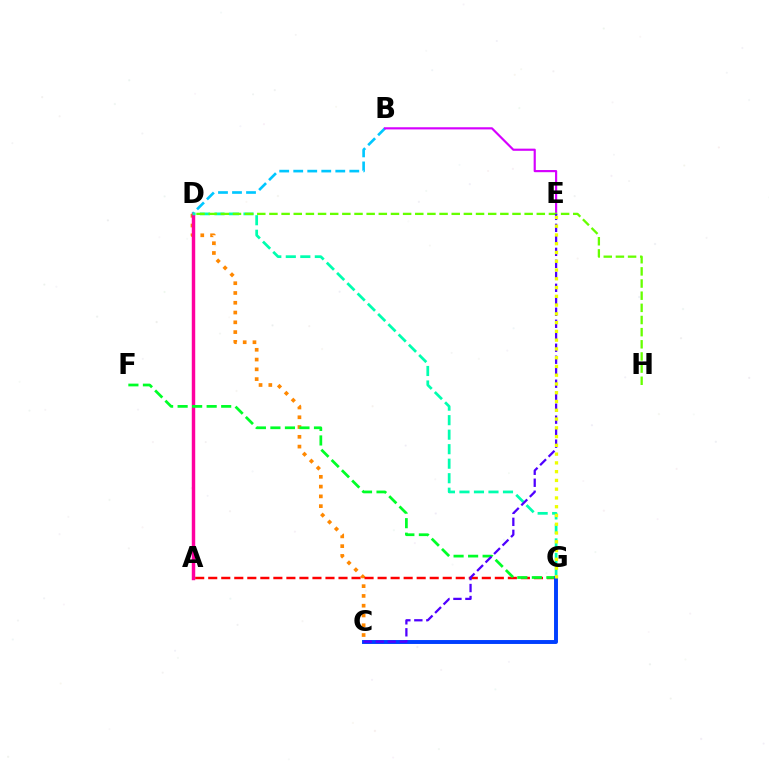{('C', 'D'): [{'color': '#ff8800', 'line_style': 'dotted', 'thickness': 2.66}], ('A', 'G'): [{'color': '#ff0000', 'line_style': 'dashed', 'thickness': 1.77}], ('B', 'D'): [{'color': '#00c7ff', 'line_style': 'dashed', 'thickness': 1.9}], ('A', 'D'): [{'color': '#ff00a0', 'line_style': 'solid', 'thickness': 2.48}], ('B', 'E'): [{'color': '#d600ff', 'line_style': 'solid', 'thickness': 1.56}], ('D', 'G'): [{'color': '#00ffaf', 'line_style': 'dashed', 'thickness': 1.97}], ('F', 'G'): [{'color': '#00ff27', 'line_style': 'dashed', 'thickness': 1.97}], ('D', 'H'): [{'color': '#66ff00', 'line_style': 'dashed', 'thickness': 1.65}], ('C', 'G'): [{'color': '#003fff', 'line_style': 'solid', 'thickness': 2.82}], ('C', 'E'): [{'color': '#4f00ff', 'line_style': 'dashed', 'thickness': 1.63}], ('E', 'G'): [{'color': '#eeff00', 'line_style': 'dotted', 'thickness': 2.38}]}